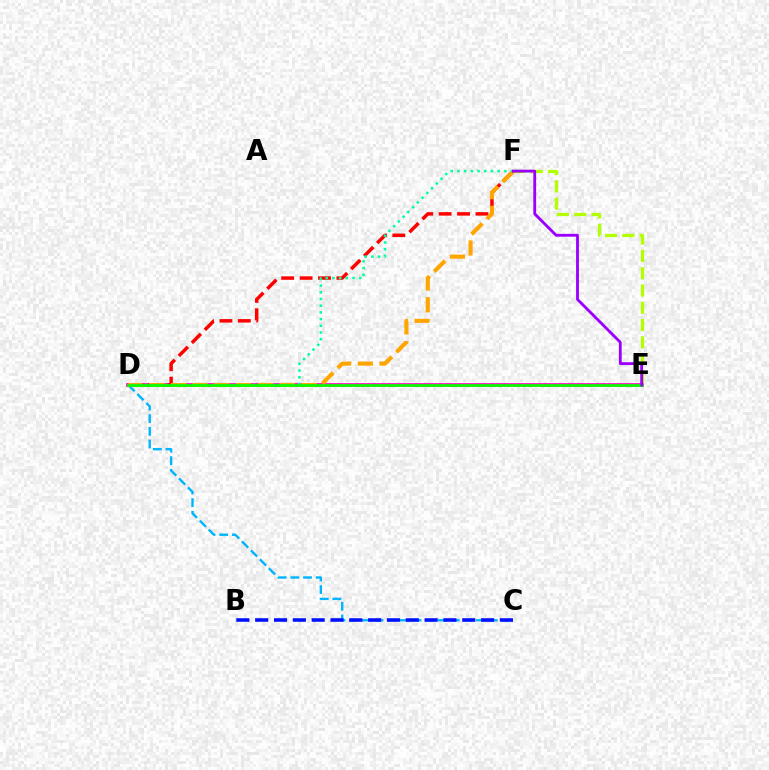{('E', 'F'): [{'color': '#b3ff00', 'line_style': 'dashed', 'thickness': 2.35}, {'color': '#9b00ff', 'line_style': 'solid', 'thickness': 2.04}], ('C', 'D'): [{'color': '#00b5ff', 'line_style': 'dashed', 'thickness': 1.72}], ('D', 'E'): [{'color': '#ff00bd', 'line_style': 'solid', 'thickness': 2.64}, {'color': '#08ff00', 'line_style': 'solid', 'thickness': 1.99}], ('D', 'F'): [{'color': '#ff0000', 'line_style': 'dashed', 'thickness': 2.5}, {'color': '#ffa500', 'line_style': 'dashed', 'thickness': 2.96}, {'color': '#00ff9d', 'line_style': 'dotted', 'thickness': 1.82}], ('B', 'C'): [{'color': '#0010ff', 'line_style': 'dashed', 'thickness': 2.56}]}